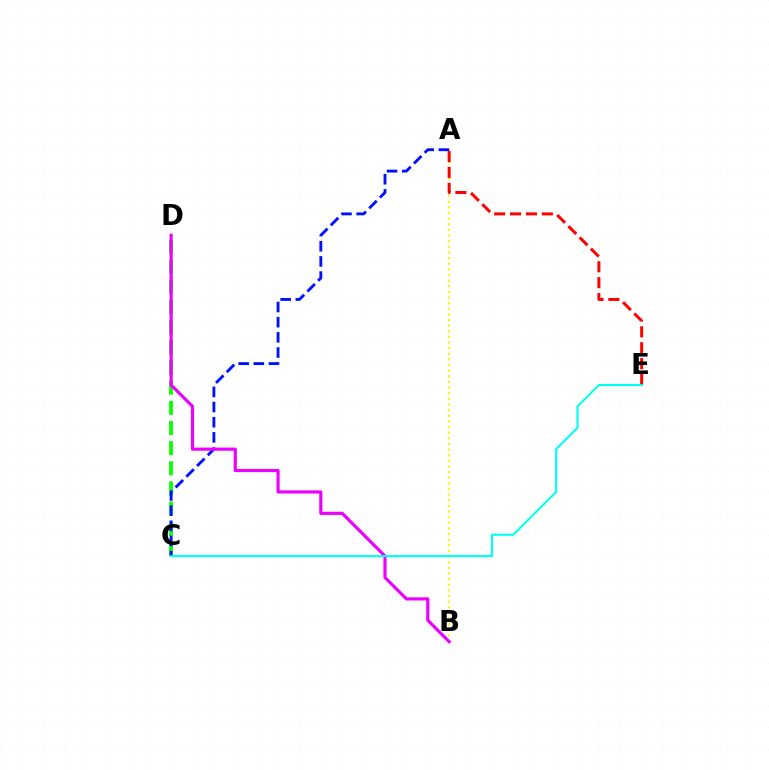{('C', 'D'): [{'color': '#08ff00', 'line_style': 'dashed', 'thickness': 2.74}], ('A', 'B'): [{'color': '#fcf500', 'line_style': 'dotted', 'thickness': 1.53}], ('A', 'C'): [{'color': '#0010ff', 'line_style': 'dashed', 'thickness': 2.06}], ('A', 'E'): [{'color': '#ff0000', 'line_style': 'dashed', 'thickness': 2.16}], ('B', 'D'): [{'color': '#ee00ff', 'line_style': 'solid', 'thickness': 2.27}], ('C', 'E'): [{'color': '#00fff6', 'line_style': 'solid', 'thickness': 1.51}]}